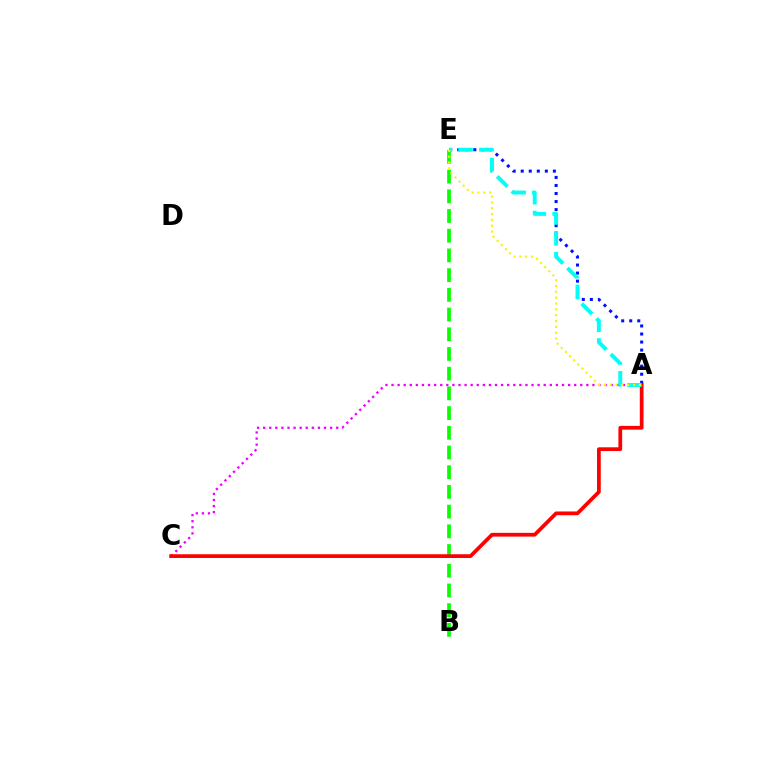{('B', 'E'): [{'color': '#08ff00', 'line_style': 'dashed', 'thickness': 2.68}], ('A', 'C'): [{'color': '#ee00ff', 'line_style': 'dotted', 'thickness': 1.65}, {'color': '#ff0000', 'line_style': 'solid', 'thickness': 2.69}], ('A', 'E'): [{'color': '#0010ff', 'line_style': 'dotted', 'thickness': 2.18}, {'color': '#00fff6', 'line_style': 'dashed', 'thickness': 2.83}, {'color': '#fcf500', 'line_style': 'dotted', 'thickness': 1.59}]}